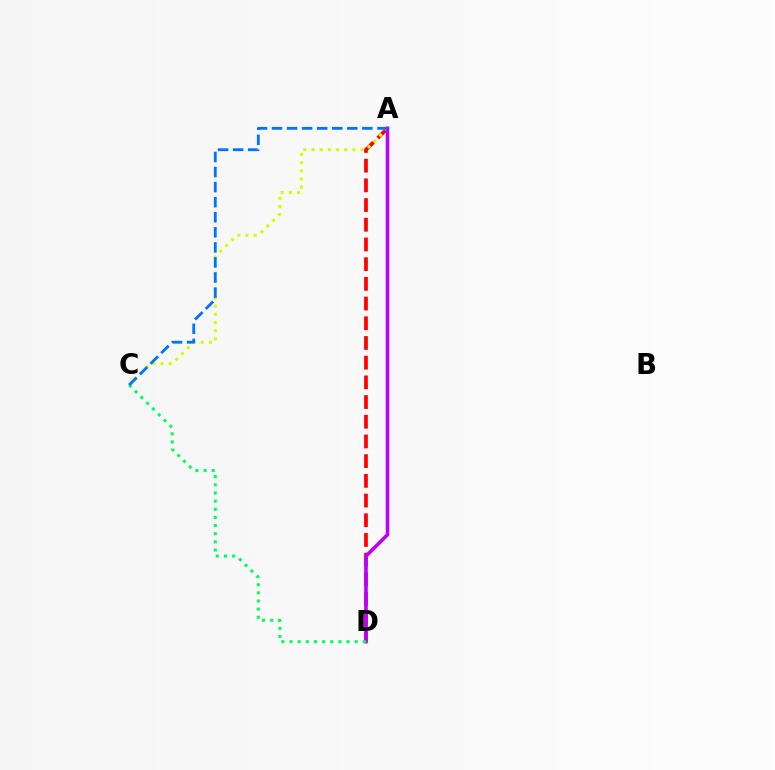{('A', 'D'): [{'color': '#ff0000', 'line_style': 'dashed', 'thickness': 2.68}, {'color': '#b900ff', 'line_style': 'solid', 'thickness': 2.59}], ('A', 'C'): [{'color': '#d1ff00', 'line_style': 'dotted', 'thickness': 2.22}, {'color': '#0074ff', 'line_style': 'dashed', 'thickness': 2.05}], ('C', 'D'): [{'color': '#00ff5c', 'line_style': 'dotted', 'thickness': 2.21}]}